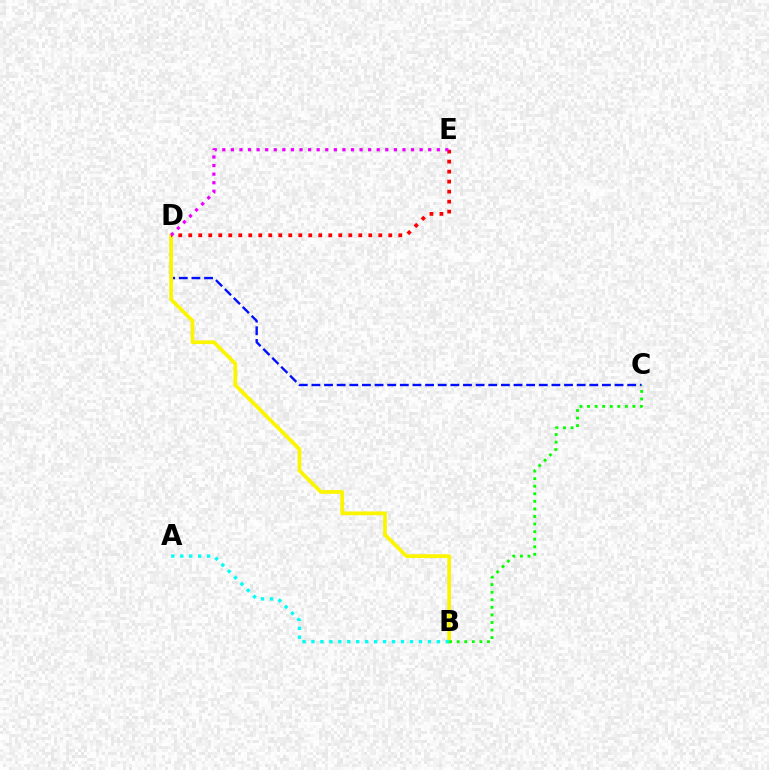{('C', 'D'): [{'color': '#0010ff', 'line_style': 'dashed', 'thickness': 1.72}], ('B', 'D'): [{'color': '#fcf500', 'line_style': 'solid', 'thickness': 2.68}], ('A', 'B'): [{'color': '#00fff6', 'line_style': 'dotted', 'thickness': 2.43}], ('B', 'C'): [{'color': '#08ff00', 'line_style': 'dotted', 'thickness': 2.06}], ('D', 'E'): [{'color': '#ff0000', 'line_style': 'dotted', 'thickness': 2.72}, {'color': '#ee00ff', 'line_style': 'dotted', 'thickness': 2.33}]}